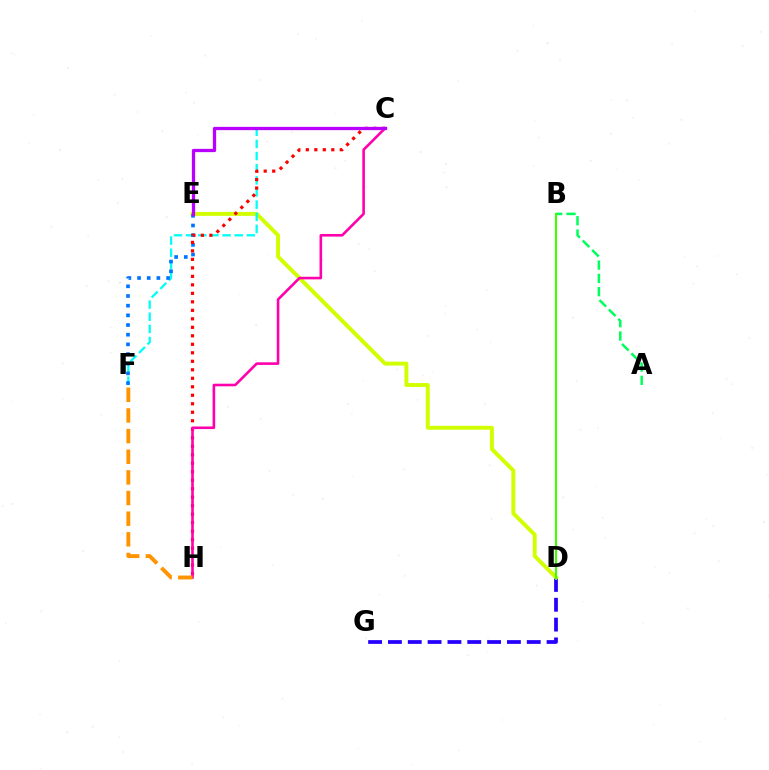{('D', 'G'): [{'color': '#2500ff', 'line_style': 'dashed', 'thickness': 2.69}], ('D', 'E'): [{'color': '#d1ff00', 'line_style': 'solid', 'thickness': 2.82}], ('C', 'F'): [{'color': '#00fff6', 'line_style': 'dashed', 'thickness': 1.65}], ('A', 'B'): [{'color': '#00ff5c', 'line_style': 'dashed', 'thickness': 1.81}], ('E', 'F'): [{'color': '#0074ff', 'line_style': 'dotted', 'thickness': 2.63}], ('C', 'H'): [{'color': '#ff0000', 'line_style': 'dotted', 'thickness': 2.31}, {'color': '#ff00ac', 'line_style': 'solid', 'thickness': 1.88}], ('C', 'E'): [{'color': '#b900ff', 'line_style': 'solid', 'thickness': 2.36}], ('F', 'H'): [{'color': '#ff9400', 'line_style': 'dashed', 'thickness': 2.81}], ('B', 'D'): [{'color': '#3dff00', 'line_style': 'solid', 'thickness': 1.53}]}